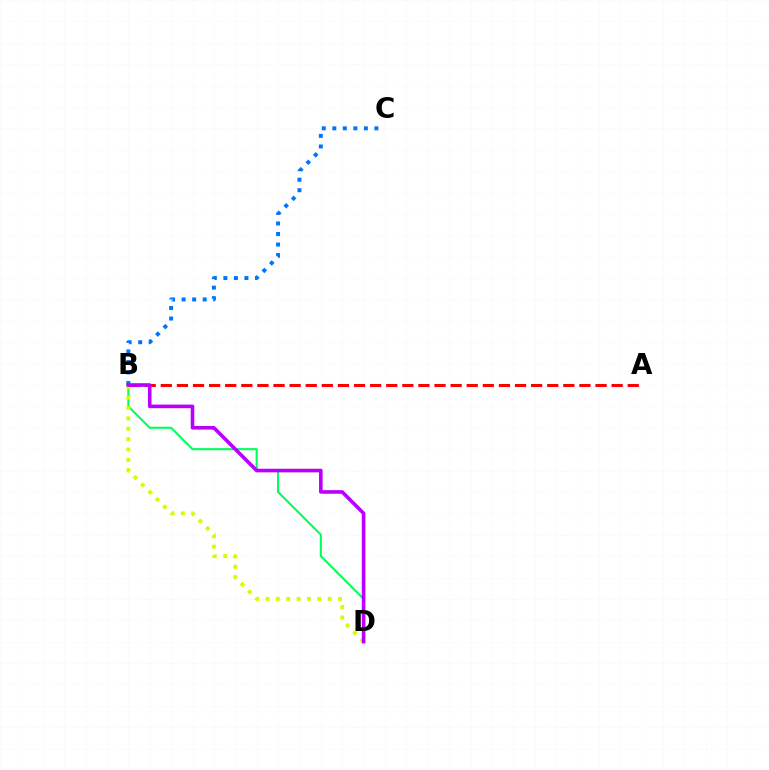{('B', 'D'): [{'color': '#00ff5c', 'line_style': 'solid', 'thickness': 1.51}, {'color': '#d1ff00', 'line_style': 'dotted', 'thickness': 2.82}, {'color': '#b900ff', 'line_style': 'solid', 'thickness': 2.6}], ('B', 'C'): [{'color': '#0074ff', 'line_style': 'dotted', 'thickness': 2.86}], ('A', 'B'): [{'color': '#ff0000', 'line_style': 'dashed', 'thickness': 2.19}]}